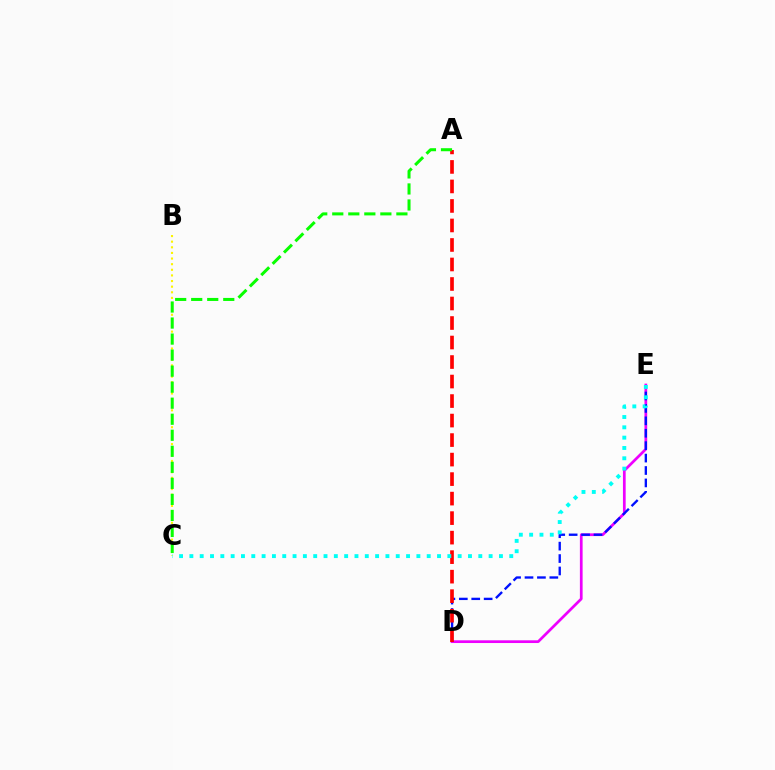{('D', 'E'): [{'color': '#ee00ff', 'line_style': 'solid', 'thickness': 1.96}, {'color': '#0010ff', 'line_style': 'dashed', 'thickness': 1.69}], ('B', 'C'): [{'color': '#fcf500', 'line_style': 'dotted', 'thickness': 1.53}], ('A', 'D'): [{'color': '#ff0000', 'line_style': 'dashed', 'thickness': 2.65}], ('A', 'C'): [{'color': '#08ff00', 'line_style': 'dashed', 'thickness': 2.18}], ('C', 'E'): [{'color': '#00fff6', 'line_style': 'dotted', 'thickness': 2.8}]}